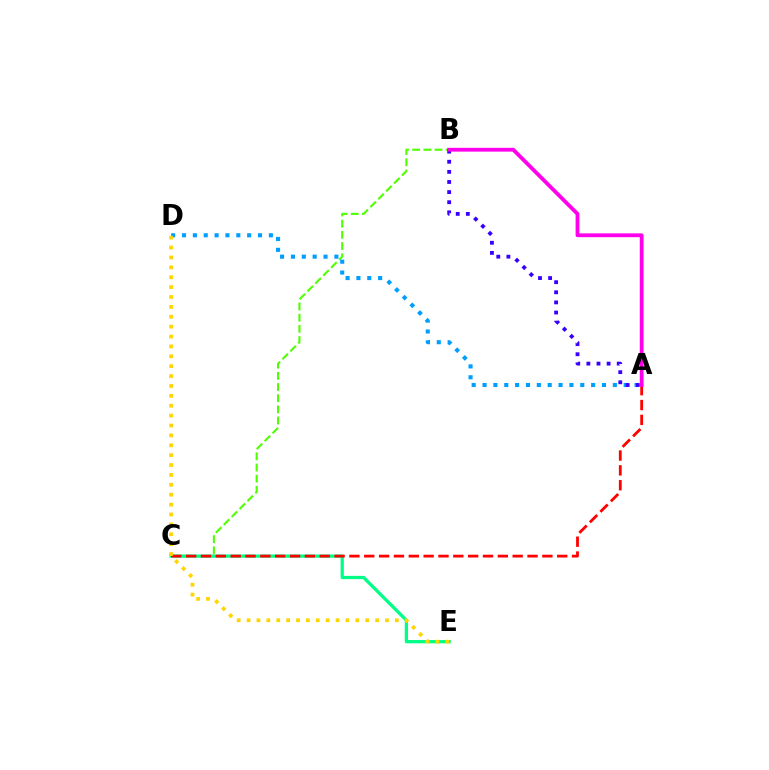{('B', 'C'): [{'color': '#4fff00', 'line_style': 'dashed', 'thickness': 1.52}], ('A', 'D'): [{'color': '#009eff', 'line_style': 'dotted', 'thickness': 2.95}], ('C', 'E'): [{'color': '#00ff86', 'line_style': 'solid', 'thickness': 2.35}], ('A', 'C'): [{'color': '#ff0000', 'line_style': 'dashed', 'thickness': 2.02}], ('A', 'B'): [{'color': '#3700ff', 'line_style': 'dotted', 'thickness': 2.75}, {'color': '#ff00ed', 'line_style': 'solid', 'thickness': 2.74}], ('D', 'E'): [{'color': '#ffd500', 'line_style': 'dotted', 'thickness': 2.69}]}